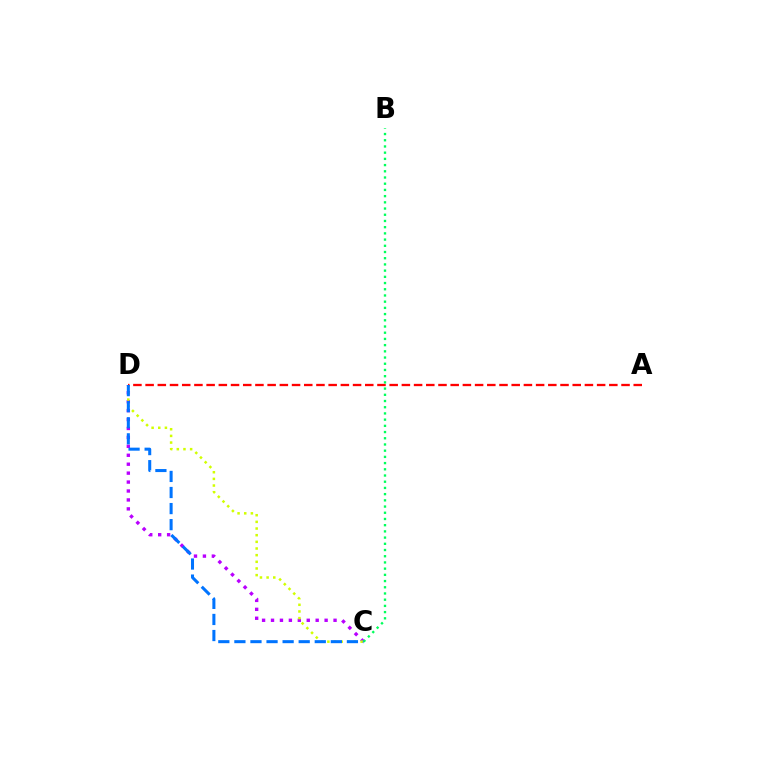{('C', 'D'): [{'color': '#b900ff', 'line_style': 'dotted', 'thickness': 2.43}, {'color': '#d1ff00', 'line_style': 'dotted', 'thickness': 1.81}, {'color': '#0074ff', 'line_style': 'dashed', 'thickness': 2.18}], ('A', 'D'): [{'color': '#ff0000', 'line_style': 'dashed', 'thickness': 1.66}], ('B', 'C'): [{'color': '#00ff5c', 'line_style': 'dotted', 'thickness': 1.69}]}